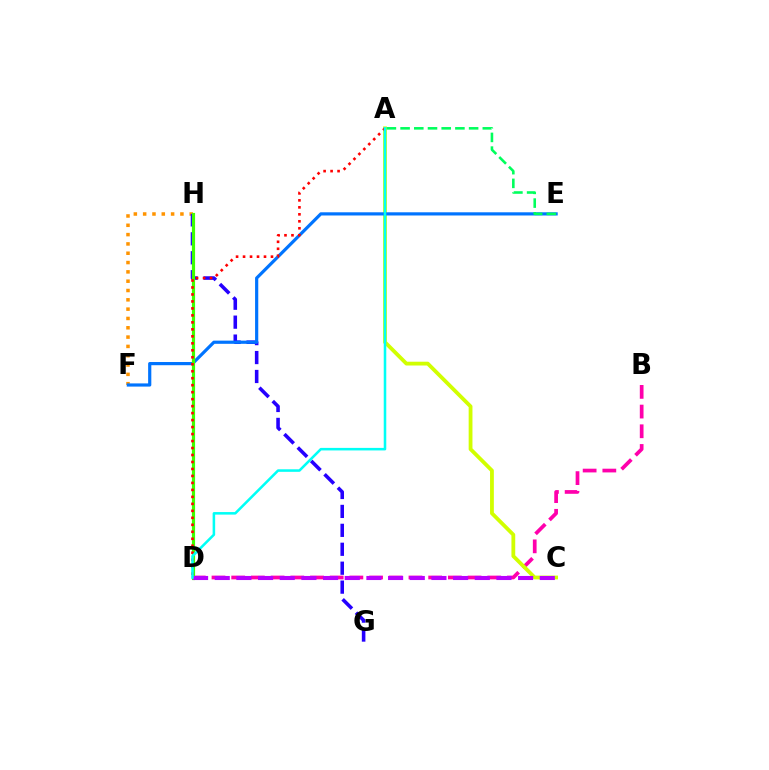{('F', 'H'): [{'color': '#ff9400', 'line_style': 'dotted', 'thickness': 2.53}], ('G', 'H'): [{'color': '#2500ff', 'line_style': 'dashed', 'thickness': 2.57}], ('B', 'D'): [{'color': '#ff00ac', 'line_style': 'dashed', 'thickness': 2.68}], ('A', 'C'): [{'color': '#d1ff00', 'line_style': 'solid', 'thickness': 2.74}], ('E', 'F'): [{'color': '#0074ff', 'line_style': 'solid', 'thickness': 2.3}], ('D', 'H'): [{'color': '#3dff00', 'line_style': 'solid', 'thickness': 2.28}], ('C', 'D'): [{'color': '#b900ff', 'line_style': 'dashed', 'thickness': 2.94}], ('A', 'D'): [{'color': '#ff0000', 'line_style': 'dotted', 'thickness': 1.9}, {'color': '#00fff6', 'line_style': 'solid', 'thickness': 1.83}], ('A', 'E'): [{'color': '#00ff5c', 'line_style': 'dashed', 'thickness': 1.86}]}